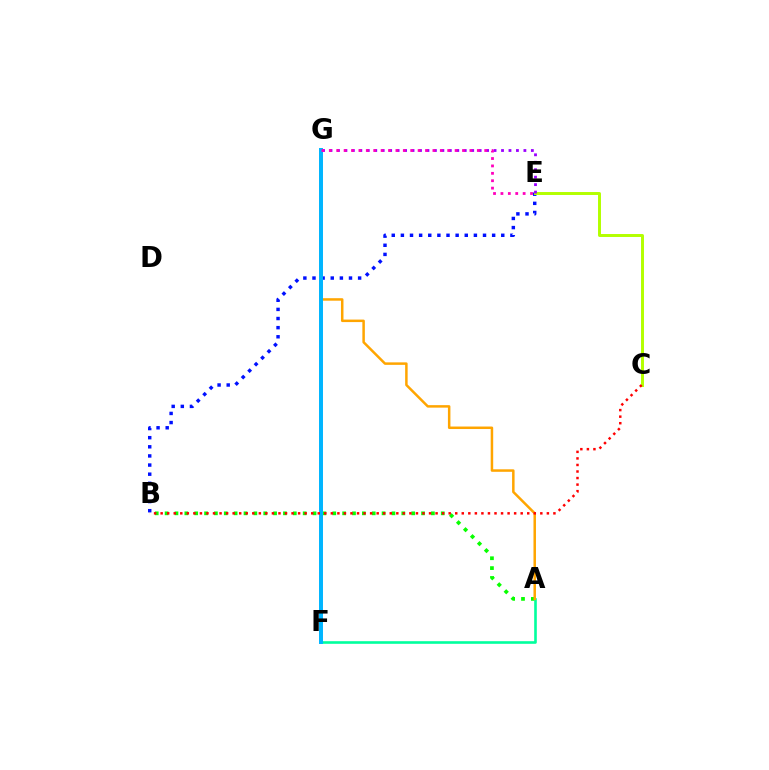{('A', 'B'): [{'color': '#08ff00', 'line_style': 'dotted', 'thickness': 2.68}], ('B', 'E'): [{'color': '#0010ff', 'line_style': 'dotted', 'thickness': 2.48}], ('A', 'F'): [{'color': '#00ff9d', 'line_style': 'solid', 'thickness': 1.89}], ('C', 'E'): [{'color': '#b3ff00', 'line_style': 'solid', 'thickness': 2.12}], ('A', 'G'): [{'color': '#ffa500', 'line_style': 'solid', 'thickness': 1.8}], ('E', 'G'): [{'color': '#9b00ff', 'line_style': 'dotted', 'thickness': 2.03}, {'color': '#ff00bd', 'line_style': 'dotted', 'thickness': 2.01}], ('F', 'G'): [{'color': '#00b5ff', 'line_style': 'solid', 'thickness': 2.86}], ('B', 'C'): [{'color': '#ff0000', 'line_style': 'dotted', 'thickness': 1.78}]}